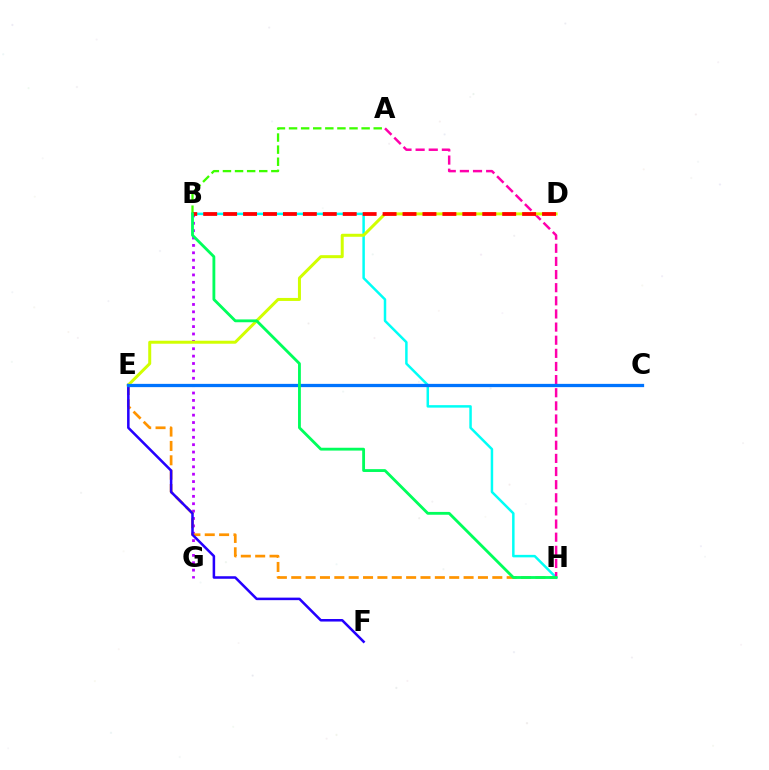{('B', 'G'): [{'color': '#b900ff', 'line_style': 'dotted', 'thickness': 2.01}], ('E', 'H'): [{'color': '#ff9400', 'line_style': 'dashed', 'thickness': 1.95}], ('B', 'H'): [{'color': '#00fff6', 'line_style': 'solid', 'thickness': 1.79}, {'color': '#00ff5c', 'line_style': 'solid', 'thickness': 2.04}], ('A', 'H'): [{'color': '#ff00ac', 'line_style': 'dashed', 'thickness': 1.78}], ('A', 'B'): [{'color': '#3dff00', 'line_style': 'dashed', 'thickness': 1.64}], ('E', 'F'): [{'color': '#2500ff', 'line_style': 'solid', 'thickness': 1.83}], ('D', 'E'): [{'color': '#d1ff00', 'line_style': 'solid', 'thickness': 2.16}], ('C', 'E'): [{'color': '#0074ff', 'line_style': 'solid', 'thickness': 2.35}], ('B', 'D'): [{'color': '#ff0000', 'line_style': 'dashed', 'thickness': 2.71}]}